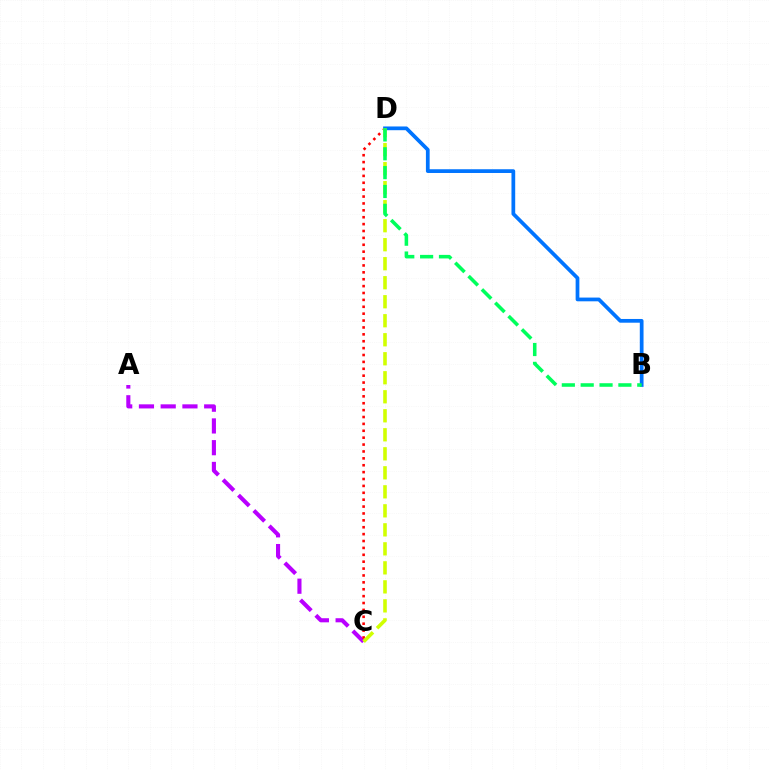{('A', 'C'): [{'color': '#b900ff', 'line_style': 'dashed', 'thickness': 2.95}], ('C', 'D'): [{'color': '#ff0000', 'line_style': 'dotted', 'thickness': 1.87}, {'color': '#d1ff00', 'line_style': 'dashed', 'thickness': 2.58}], ('B', 'D'): [{'color': '#0074ff', 'line_style': 'solid', 'thickness': 2.69}, {'color': '#00ff5c', 'line_style': 'dashed', 'thickness': 2.56}]}